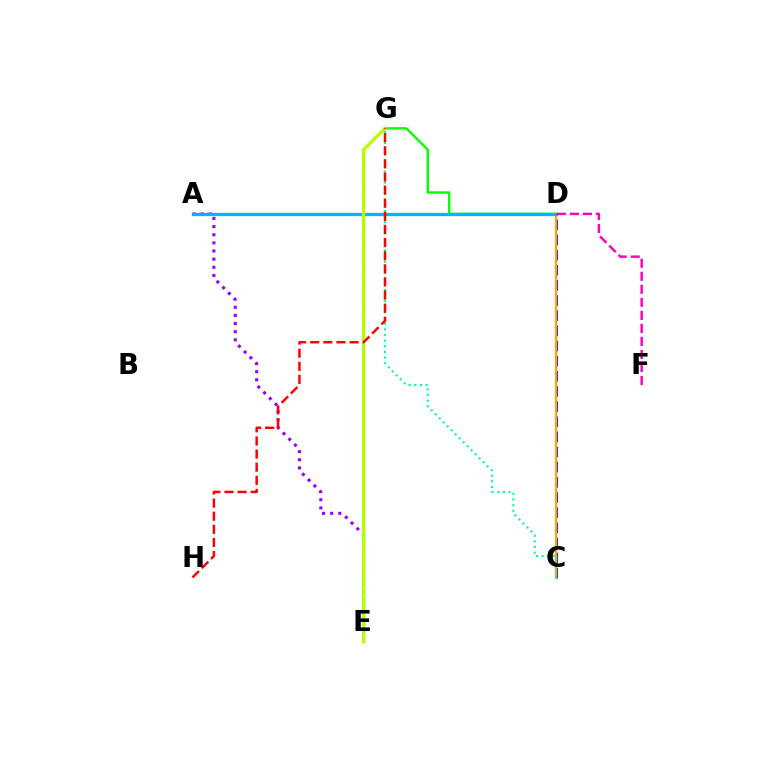{('C', 'D'): [{'color': '#0010ff', 'line_style': 'dashed', 'thickness': 2.06}, {'color': '#ffa500', 'line_style': 'solid', 'thickness': 1.65}], ('D', 'G'): [{'color': '#08ff00', 'line_style': 'solid', 'thickness': 1.73}], ('C', 'G'): [{'color': '#00ff9d', 'line_style': 'dotted', 'thickness': 1.53}], ('A', 'E'): [{'color': '#9b00ff', 'line_style': 'dotted', 'thickness': 2.21}], ('A', 'D'): [{'color': '#00b5ff', 'line_style': 'solid', 'thickness': 2.38}], ('E', 'G'): [{'color': '#b3ff00', 'line_style': 'solid', 'thickness': 2.36}], ('G', 'H'): [{'color': '#ff0000', 'line_style': 'dashed', 'thickness': 1.78}], ('D', 'F'): [{'color': '#ff00bd', 'line_style': 'dashed', 'thickness': 1.77}]}